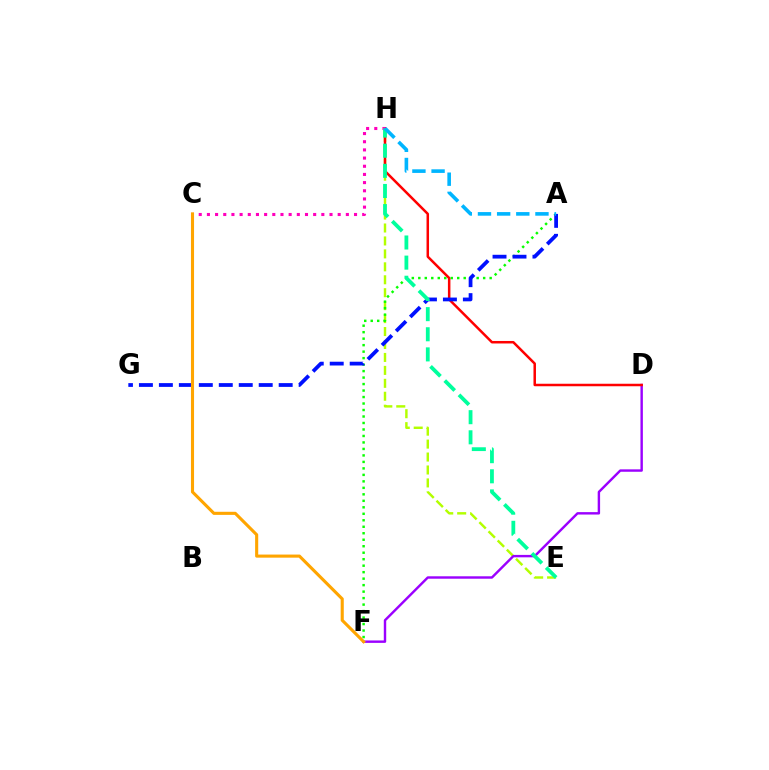{('E', 'H'): [{'color': '#b3ff00', 'line_style': 'dashed', 'thickness': 1.76}, {'color': '#00ff9d', 'line_style': 'dashed', 'thickness': 2.73}], ('D', 'F'): [{'color': '#9b00ff', 'line_style': 'solid', 'thickness': 1.74}], ('A', 'F'): [{'color': '#08ff00', 'line_style': 'dotted', 'thickness': 1.76}], ('D', 'H'): [{'color': '#ff0000', 'line_style': 'solid', 'thickness': 1.8}], ('C', 'H'): [{'color': '#ff00bd', 'line_style': 'dotted', 'thickness': 2.22}], ('A', 'G'): [{'color': '#0010ff', 'line_style': 'dashed', 'thickness': 2.71}], ('C', 'F'): [{'color': '#ffa500', 'line_style': 'solid', 'thickness': 2.23}], ('A', 'H'): [{'color': '#00b5ff', 'line_style': 'dashed', 'thickness': 2.6}]}